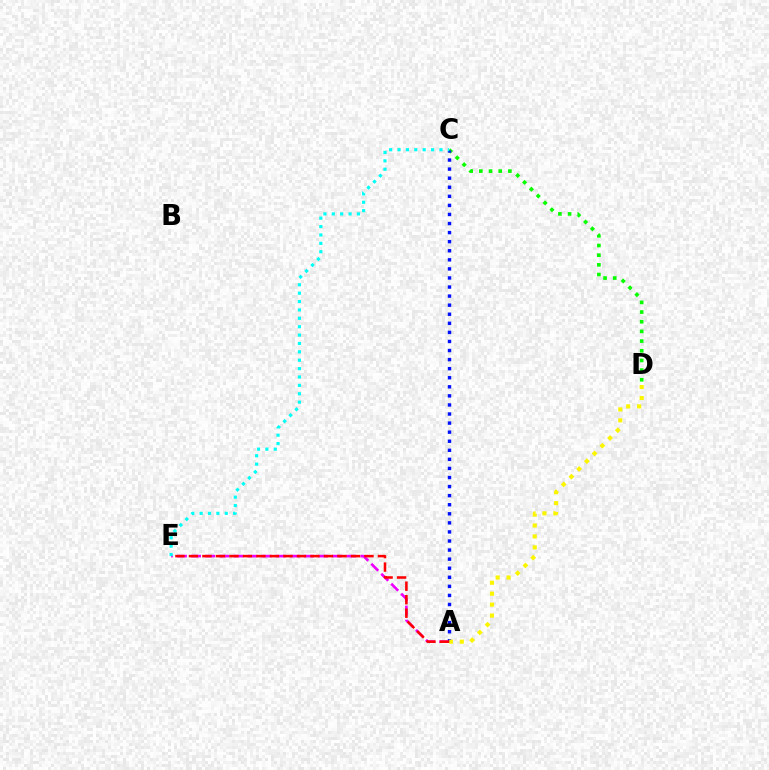{('A', 'E'): [{'color': '#ee00ff', 'line_style': 'dashed', 'thickness': 1.92}, {'color': '#ff0000', 'line_style': 'dashed', 'thickness': 1.83}], ('C', 'D'): [{'color': '#08ff00', 'line_style': 'dotted', 'thickness': 2.63}], ('A', 'C'): [{'color': '#0010ff', 'line_style': 'dotted', 'thickness': 2.46}], ('A', 'D'): [{'color': '#fcf500', 'line_style': 'dotted', 'thickness': 2.97}], ('C', 'E'): [{'color': '#00fff6', 'line_style': 'dotted', 'thickness': 2.28}]}